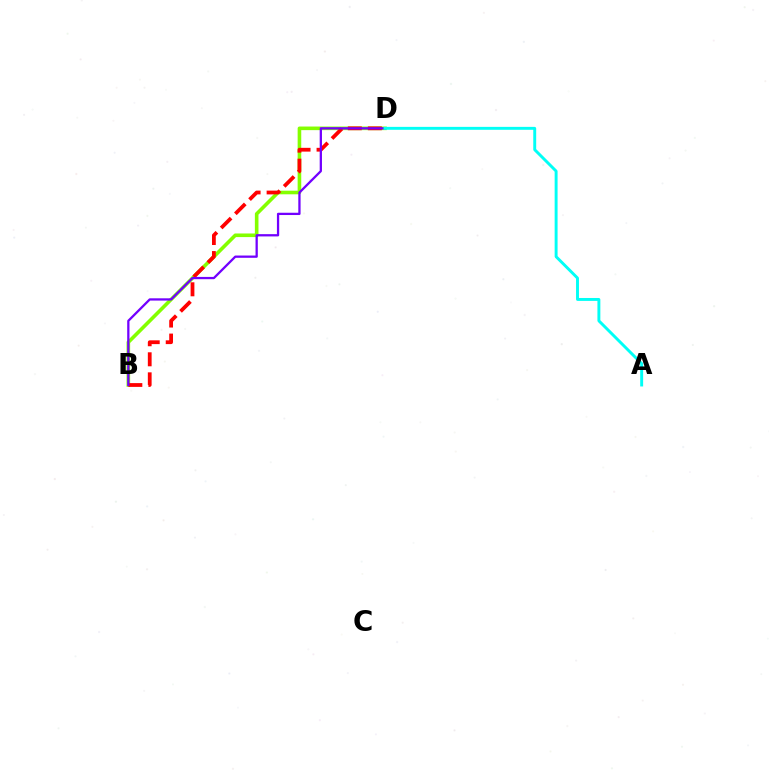{('B', 'D'): [{'color': '#84ff00', 'line_style': 'solid', 'thickness': 2.6}, {'color': '#ff0000', 'line_style': 'dashed', 'thickness': 2.72}, {'color': '#7200ff', 'line_style': 'solid', 'thickness': 1.64}], ('A', 'D'): [{'color': '#00fff6', 'line_style': 'solid', 'thickness': 2.1}]}